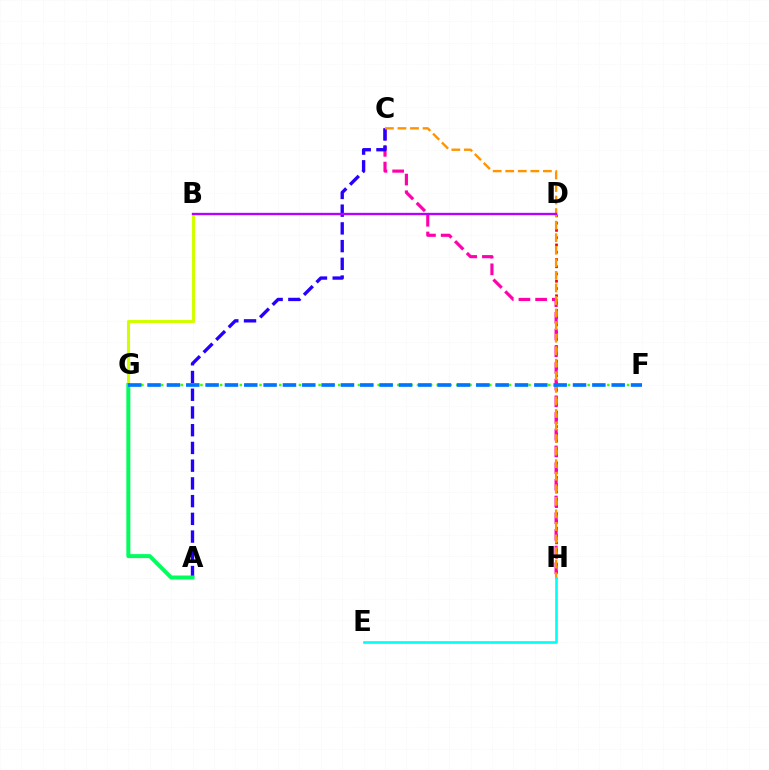{('D', 'H'): [{'color': '#ff0000', 'line_style': 'dotted', 'thickness': 1.97}], ('F', 'G'): [{'color': '#3dff00', 'line_style': 'dotted', 'thickness': 1.78}, {'color': '#0074ff', 'line_style': 'dashed', 'thickness': 2.63}], ('E', 'H'): [{'color': '#00fff6', 'line_style': 'solid', 'thickness': 1.9}], ('C', 'H'): [{'color': '#ff00ac', 'line_style': 'dashed', 'thickness': 2.27}, {'color': '#ff9400', 'line_style': 'dashed', 'thickness': 1.71}], ('A', 'C'): [{'color': '#2500ff', 'line_style': 'dashed', 'thickness': 2.41}], ('B', 'G'): [{'color': '#d1ff00', 'line_style': 'solid', 'thickness': 2.23}], ('A', 'G'): [{'color': '#00ff5c', 'line_style': 'solid', 'thickness': 2.87}], ('B', 'D'): [{'color': '#b900ff', 'line_style': 'solid', 'thickness': 1.69}]}